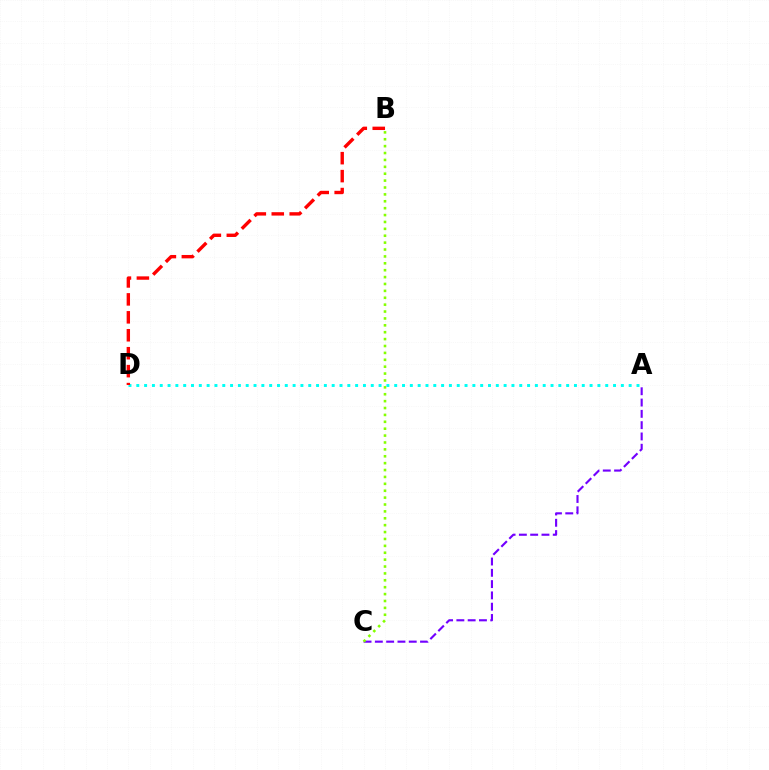{('A', 'C'): [{'color': '#7200ff', 'line_style': 'dashed', 'thickness': 1.53}], ('B', 'C'): [{'color': '#84ff00', 'line_style': 'dotted', 'thickness': 1.87}], ('A', 'D'): [{'color': '#00fff6', 'line_style': 'dotted', 'thickness': 2.12}], ('B', 'D'): [{'color': '#ff0000', 'line_style': 'dashed', 'thickness': 2.44}]}